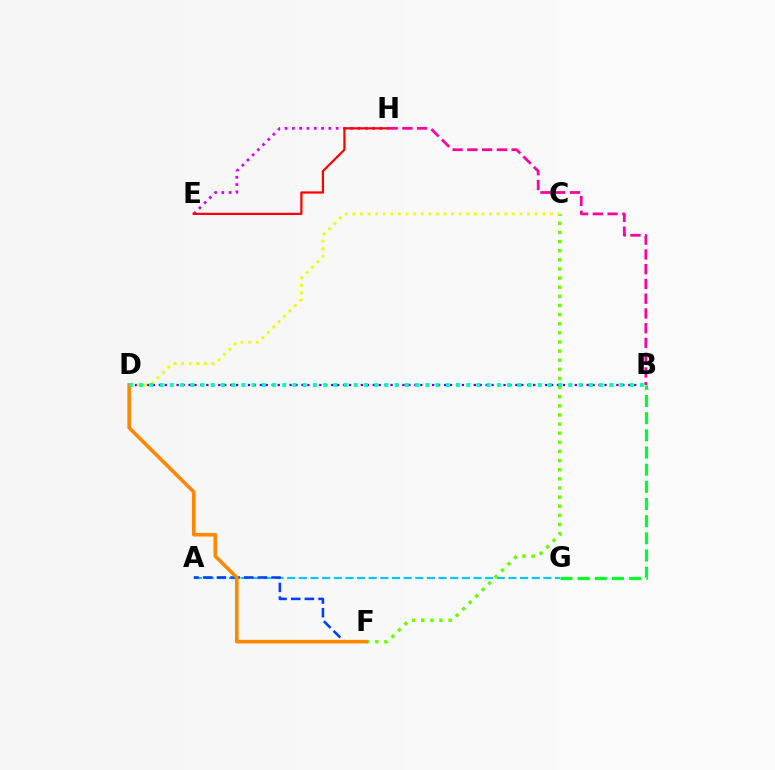{('A', 'G'): [{'color': '#00c7ff', 'line_style': 'dashed', 'thickness': 1.58}], ('C', 'F'): [{'color': '#66ff00', 'line_style': 'dotted', 'thickness': 2.48}], ('A', 'F'): [{'color': '#003fff', 'line_style': 'dashed', 'thickness': 1.86}], ('B', 'D'): [{'color': '#4f00ff', 'line_style': 'dotted', 'thickness': 1.61}, {'color': '#00ffaf', 'line_style': 'dotted', 'thickness': 2.78}], ('E', 'H'): [{'color': '#d600ff', 'line_style': 'dotted', 'thickness': 1.98}, {'color': '#ff0000', 'line_style': 'solid', 'thickness': 1.61}], ('C', 'D'): [{'color': '#eeff00', 'line_style': 'dotted', 'thickness': 2.06}], ('B', 'G'): [{'color': '#00ff27', 'line_style': 'dashed', 'thickness': 2.33}], ('B', 'H'): [{'color': '#ff00a0', 'line_style': 'dashed', 'thickness': 2.0}], ('D', 'F'): [{'color': '#ff8800', 'line_style': 'solid', 'thickness': 2.61}]}